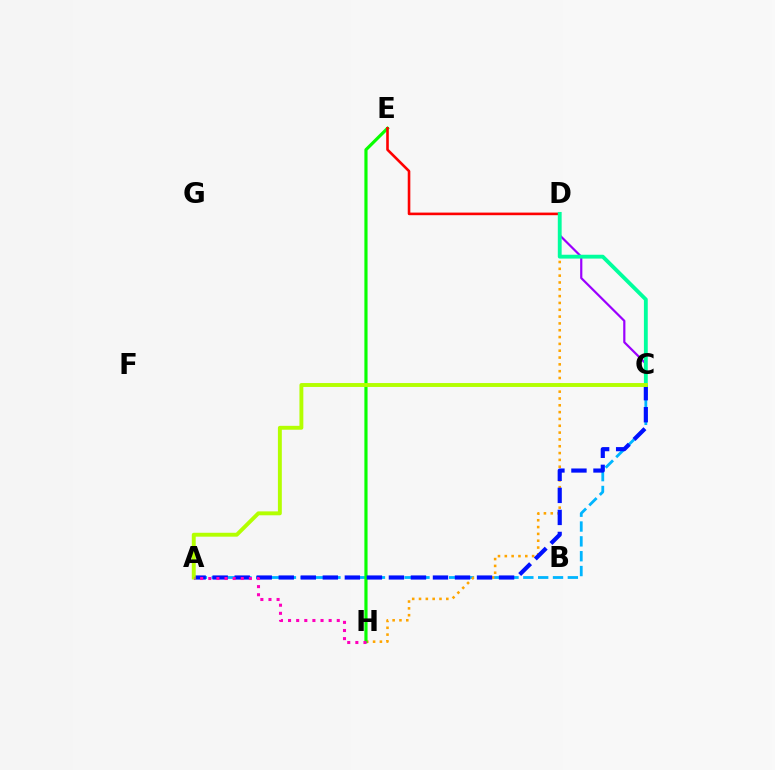{('A', 'C'): [{'color': '#00b5ff', 'line_style': 'dashed', 'thickness': 2.02}, {'color': '#0010ff', 'line_style': 'dashed', 'thickness': 2.99}, {'color': '#b3ff00', 'line_style': 'solid', 'thickness': 2.81}], ('C', 'D'): [{'color': '#9b00ff', 'line_style': 'solid', 'thickness': 1.58}, {'color': '#00ff9d', 'line_style': 'solid', 'thickness': 2.77}], ('D', 'H'): [{'color': '#ffa500', 'line_style': 'dotted', 'thickness': 1.85}], ('E', 'H'): [{'color': '#08ff00', 'line_style': 'solid', 'thickness': 2.28}], ('D', 'E'): [{'color': '#ff0000', 'line_style': 'solid', 'thickness': 1.87}], ('A', 'H'): [{'color': '#ff00bd', 'line_style': 'dotted', 'thickness': 2.21}]}